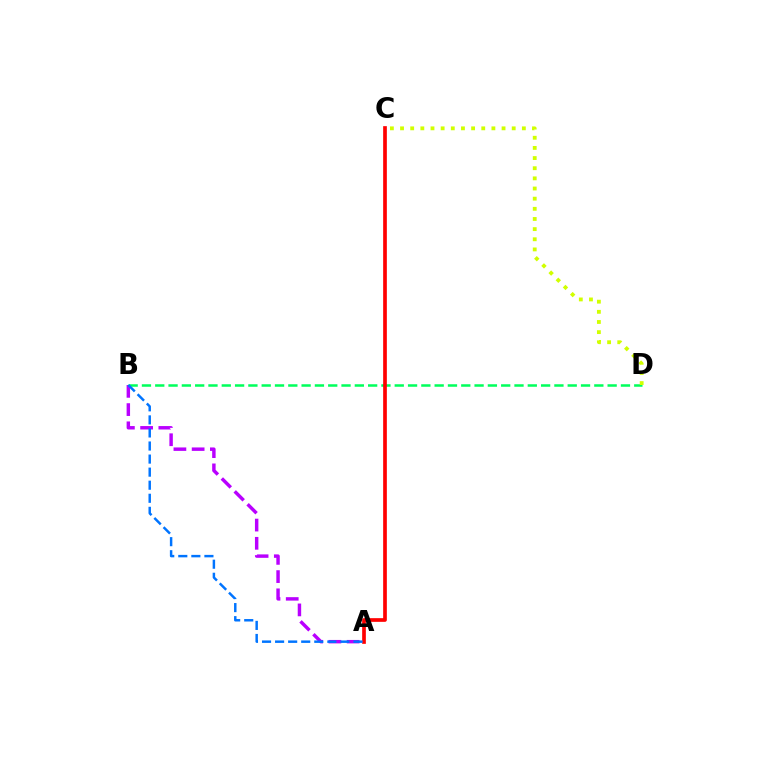{('B', 'D'): [{'color': '#00ff5c', 'line_style': 'dashed', 'thickness': 1.81}], ('C', 'D'): [{'color': '#d1ff00', 'line_style': 'dotted', 'thickness': 2.76}], ('A', 'B'): [{'color': '#b900ff', 'line_style': 'dashed', 'thickness': 2.48}, {'color': '#0074ff', 'line_style': 'dashed', 'thickness': 1.77}], ('A', 'C'): [{'color': '#ff0000', 'line_style': 'solid', 'thickness': 2.66}]}